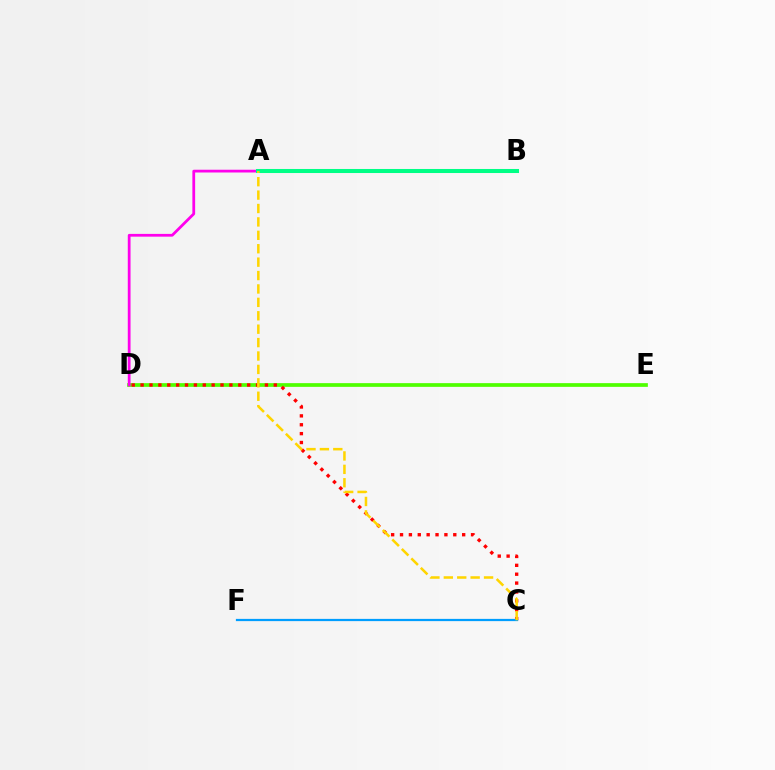{('D', 'E'): [{'color': '#4fff00', 'line_style': 'solid', 'thickness': 2.67}], ('A', 'B'): [{'color': '#3700ff', 'line_style': 'solid', 'thickness': 2.8}, {'color': '#00ff86', 'line_style': 'solid', 'thickness': 2.91}], ('A', 'D'): [{'color': '#ff00ed', 'line_style': 'solid', 'thickness': 1.99}], ('C', 'D'): [{'color': '#ff0000', 'line_style': 'dotted', 'thickness': 2.41}], ('C', 'F'): [{'color': '#009eff', 'line_style': 'solid', 'thickness': 1.61}], ('A', 'C'): [{'color': '#ffd500', 'line_style': 'dashed', 'thickness': 1.82}]}